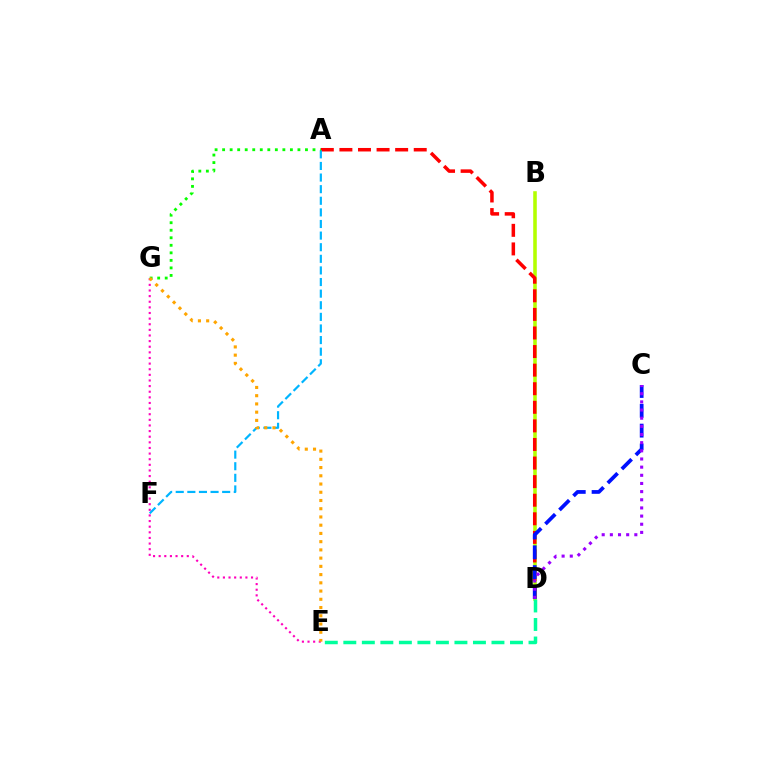{('E', 'G'): [{'color': '#ff00bd', 'line_style': 'dotted', 'thickness': 1.53}, {'color': '#ffa500', 'line_style': 'dotted', 'thickness': 2.24}], ('B', 'D'): [{'color': '#b3ff00', 'line_style': 'solid', 'thickness': 2.56}], ('A', 'D'): [{'color': '#ff0000', 'line_style': 'dashed', 'thickness': 2.52}], ('D', 'E'): [{'color': '#00ff9d', 'line_style': 'dashed', 'thickness': 2.52}], ('A', 'F'): [{'color': '#00b5ff', 'line_style': 'dashed', 'thickness': 1.58}], ('C', 'D'): [{'color': '#0010ff', 'line_style': 'dashed', 'thickness': 2.69}, {'color': '#9b00ff', 'line_style': 'dotted', 'thickness': 2.22}], ('A', 'G'): [{'color': '#08ff00', 'line_style': 'dotted', 'thickness': 2.05}]}